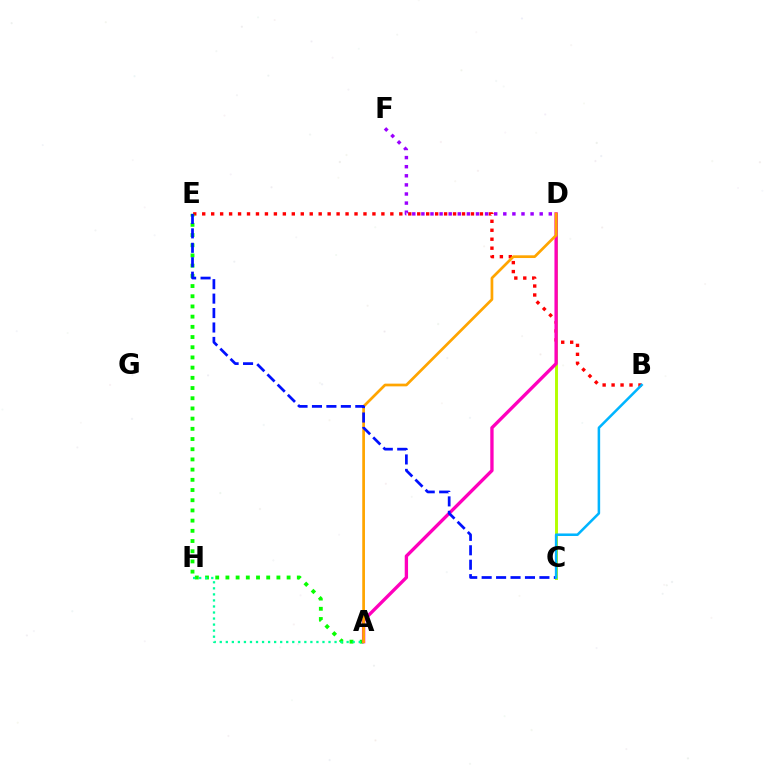{('B', 'E'): [{'color': '#ff0000', 'line_style': 'dotted', 'thickness': 2.43}], ('C', 'D'): [{'color': '#b3ff00', 'line_style': 'solid', 'thickness': 2.12}], ('A', 'E'): [{'color': '#08ff00', 'line_style': 'dotted', 'thickness': 2.77}], ('A', 'H'): [{'color': '#00ff9d', 'line_style': 'dotted', 'thickness': 1.64}], ('A', 'D'): [{'color': '#ff00bd', 'line_style': 'solid', 'thickness': 2.4}, {'color': '#ffa500', 'line_style': 'solid', 'thickness': 1.95}], ('D', 'F'): [{'color': '#9b00ff', 'line_style': 'dotted', 'thickness': 2.47}], ('C', 'E'): [{'color': '#0010ff', 'line_style': 'dashed', 'thickness': 1.96}], ('B', 'C'): [{'color': '#00b5ff', 'line_style': 'solid', 'thickness': 1.83}]}